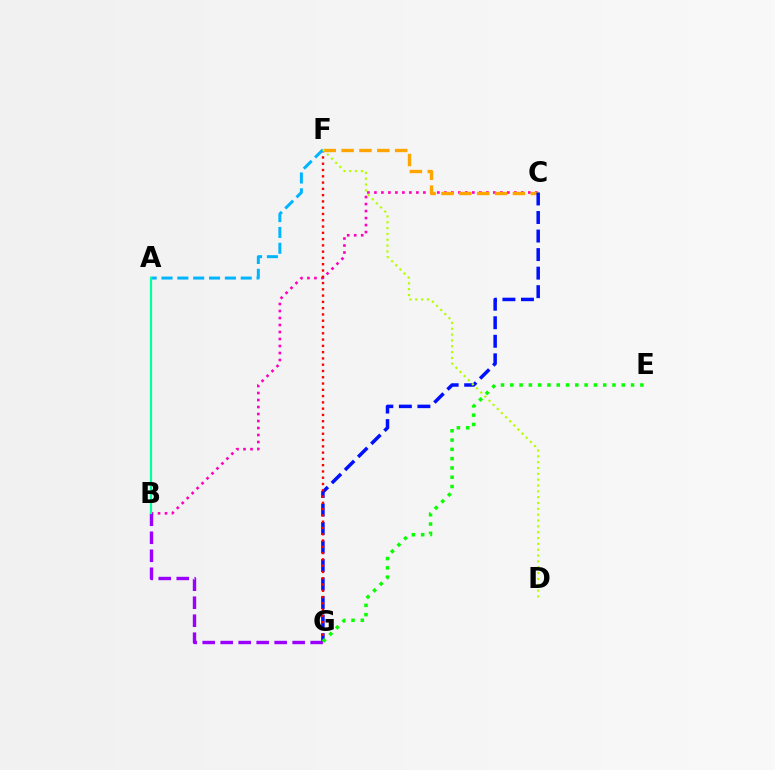{('B', 'C'): [{'color': '#ff00bd', 'line_style': 'dotted', 'thickness': 1.9}], ('C', 'F'): [{'color': '#ffa500', 'line_style': 'dashed', 'thickness': 2.43}], ('C', 'G'): [{'color': '#0010ff', 'line_style': 'dashed', 'thickness': 2.52}], ('F', 'G'): [{'color': '#ff0000', 'line_style': 'dotted', 'thickness': 1.71}], ('A', 'F'): [{'color': '#00b5ff', 'line_style': 'dashed', 'thickness': 2.15}], ('B', 'G'): [{'color': '#9b00ff', 'line_style': 'dashed', 'thickness': 2.44}], ('E', 'G'): [{'color': '#08ff00', 'line_style': 'dotted', 'thickness': 2.52}], ('D', 'F'): [{'color': '#b3ff00', 'line_style': 'dotted', 'thickness': 1.59}], ('A', 'B'): [{'color': '#00ff9d', 'line_style': 'solid', 'thickness': 1.62}]}